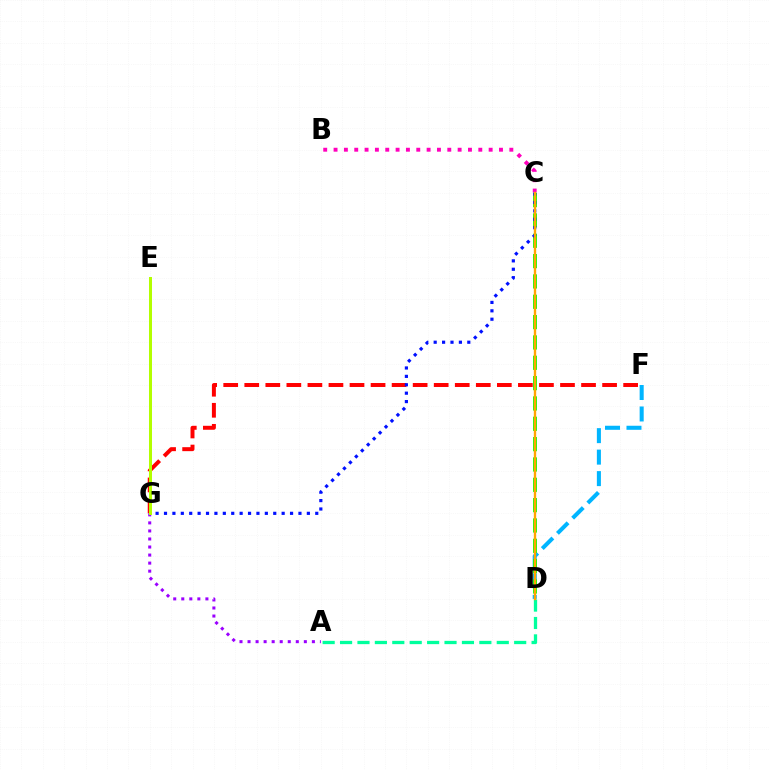{('D', 'F'): [{'color': '#00b5ff', 'line_style': 'dashed', 'thickness': 2.92}], ('B', 'C'): [{'color': '#ff00bd', 'line_style': 'dotted', 'thickness': 2.81}], ('F', 'G'): [{'color': '#ff0000', 'line_style': 'dashed', 'thickness': 2.86}], ('C', 'D'): [{'color': '#08ff00', 'line_style': 'dashed', 'thickness': 2.76}, {'color': '#ffa500', 'line_style': 'solid', 'thickness': 1.7}], ('C', 'G'): [{'color': '#0010ff', 'line_style': 'dotted', 'thickness': 2.28}], ('A', 'G'): [{'color': '#9b00ff', 'line_style': 'dotted', 'thickness': 2.19}], ('A', 'D'): [{'color': '#00ff9d', 'line_style': 'dashed', 'thickness': 2.37}], ('E', 'G'): [{'color': '#b3ff00', 'line_style': 'solid', 'thickness': 2.17}]}